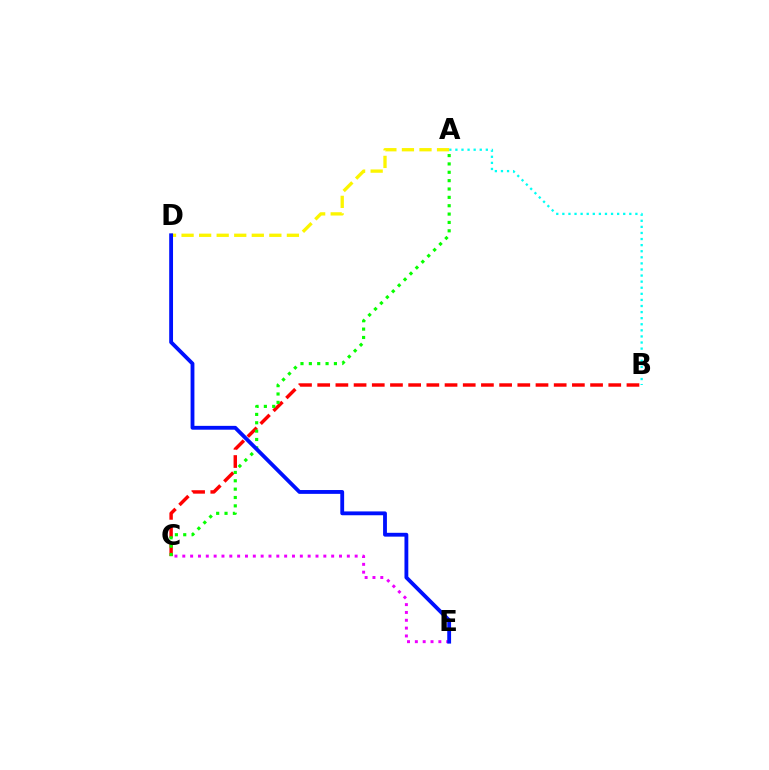{('A', 'B'): [{'color': '#00fff6', 'line_style': 'dotted', 'thickness': 1.65}], ('A', 'D'): [{'color': '#fcf500', 'line_style': 'dashed', 'thickness': 2.38}], ('B', 'C'): [{'color': '#ff0000', 'line_style': 'dashed', 'thickness': 2.47}], ('A', 'C'): [{'color': '#08ff00', 'line_style': 'dotted', 'thickness': 2.27}], ('C', 'E'): [{'color': '#ee00ff', 'line_style': 'dotted', 'thickness': 2.13}], ('D', 'E'): [{'color': '#0010ff', 'line_style': 'solid', 'thickness': 2.76}]}